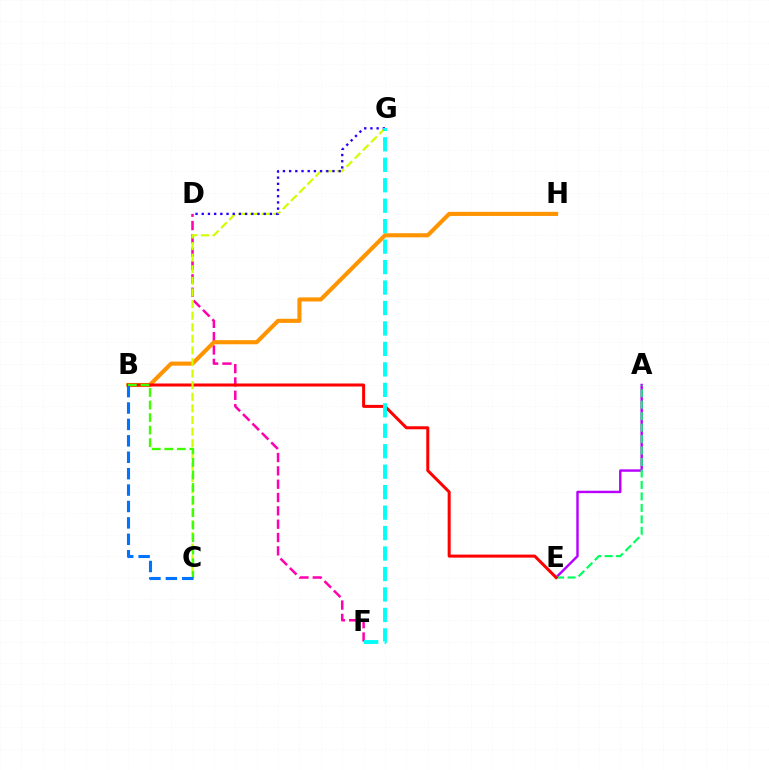{('A', 'E'): [{'color': '#b900ff', 'line_style': 'solid', 'thickness': 1.75}, {'color': '#00ff5c', 'line_style': 'dashed', 'thickness': 1.56}], ('D', 'F'): [{'color': '#ff00ac', 'line_style': 'dashed', 'thickness': 1.81}], ('B', 'H'): [{'color': '#ff9400', 'line_style': 'solid', 'thickness': 2.95}], ('B', 'E'): [{'color': '#ff0000', 'line_style': 'solid', 'thickness': 2.17}], ('C', 'G'): [{'color': '#d1ff00', 'line_style': 'dashed', 'thickness': 1.58}], ('D', 'G'): [{'color': '#2500ff', 'line_style': 'dotted', 'thickness': 1.68}], ('B', 'C'): [{'color': '#3dff00', 'line_style': 'dashed', 'thickness': 1.7}, {'color': '#0074ff', 'line_style': 'dashed', 'thickness': 2.23}], ('F', 'G'): [{'color': '#00fff6', 'line_style': 'dashed', 'thickness': 2.78}]}